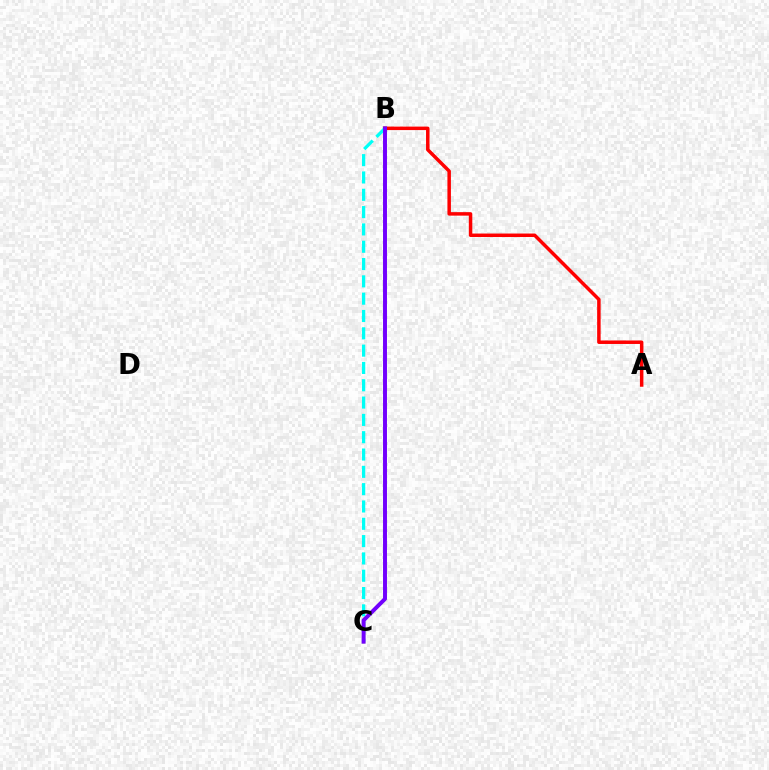{('A', 'B'): [{'color': '#ff0000', 'line_style': 'solid', 'thickness': 2.51}], ('B', 'C'): [{'color': '#00fff6', 'line_style': 'dashed', 'thickness': 2.35}, {'color': '#84ff00', 'line_style': 'solid', 'thickness': 2.17}, {'color': '#7200ff', 'line_style': 'solid', 'thickness': 2.84}]}